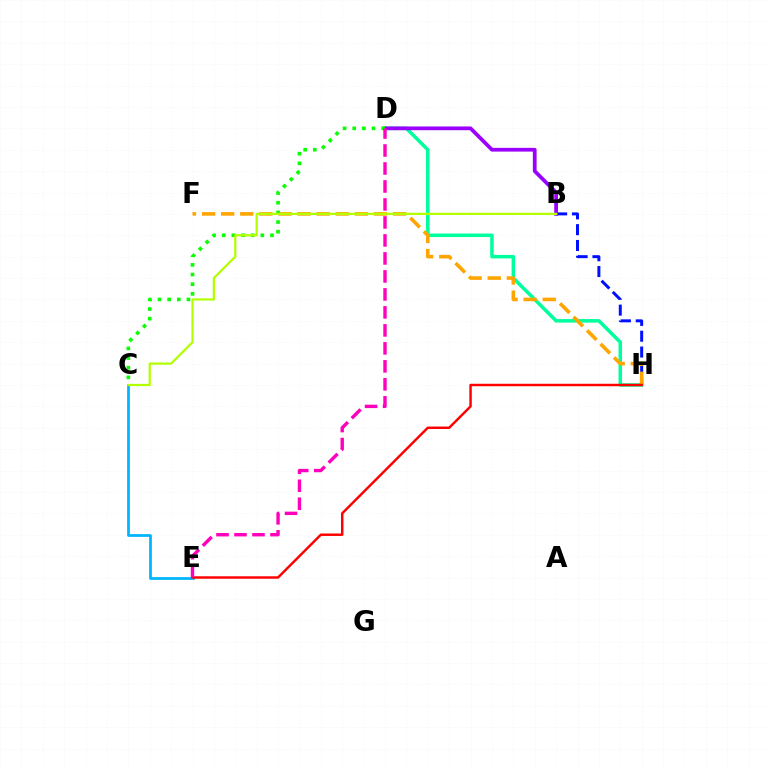{('B', 'H'): [{'color': '#0010ff', 'line_style': 'dashed', 'thickness': 2.15}], ('D', 'H'): [{'color': '#00ff9d', 'line_style': 'solid', 'thickness': 2.53}], ('B', 'D'): [{'color': '#9b00ff', 'line_style': 'solid', 'thickness': 2.7}], ('F', 'H'): [{'color': '#ffa500', 'line_style': 'dashed', 'thickness': 2.6}], ('C', 'E'): [{'color': '#00b5ff', 'line_style': 'solid', 'thickness': 1.97}], ('E', 'H'): [{'color': '#ff0000', 'line_style': 'solid', 'thickness': 1.76}], ('C', 'D'): [{'color': '#08ff00', 'line_style': 'dotted', 'thickness': 2.62}], ('B', 'C'): [{'color': '#b3ff00', 'line_style': 'solid', 'thickness': 1.61}], ('D', 'E'): [{'color': '#ff00bd', 'line_style': 'dashed', 'thickness': 2.44}]}